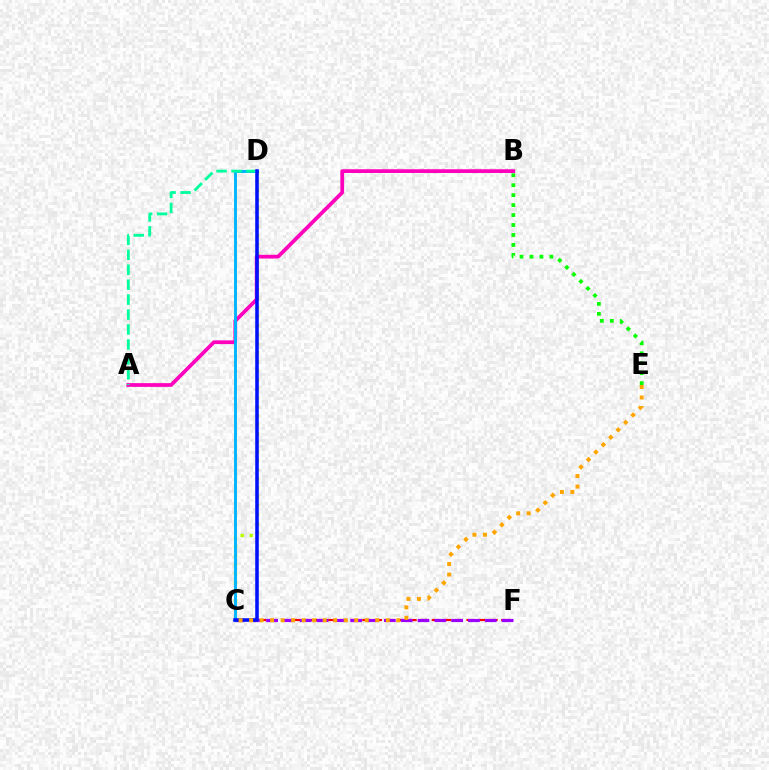{('B', 'E'): [{'color': '#08ff00', 'line_style': 'dotted', 'thickness': 2.7}], ('C', 'F'): [{'color': '#ff0000', 'line_style': 'dashed', 'thickness': 1.57}, {'color': '#9b00ff', 'line_style': 'dashed', 'thickness': 2.29}], ('C', 'D'): [{'color': '#b3ff00', 'line_style': 'dotted', 'thickness': 2.45}, {'color': '#00b5ff', 'line_style': 'solid', 'thickness': 2.1}, {'color': '#0010ff', 'line_style': 'solid', 'thickness': 2.56}], ('A', 'B'): [{'color': '#ff00bd', 'line_style': 'solid', 'thickness': 2.69}], ('A', 'D'): [{'color': '#00ff9d', 'line_style': 'dashed', 'thickness': 2.03}], ('C', 'E'): [{'color': '#ffa500', 'line_style': 'dotted', 'thickness': 2.86}]}